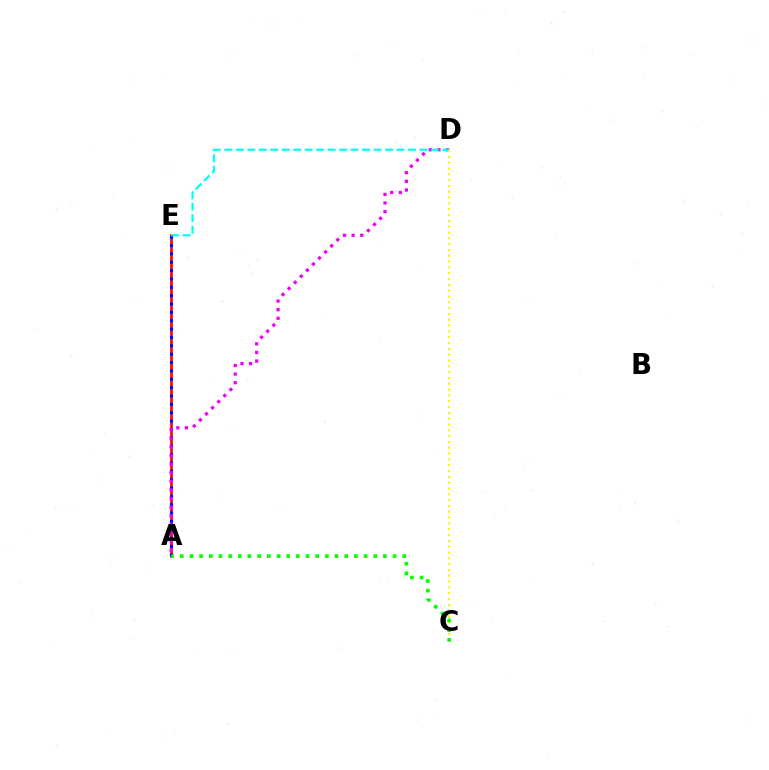{('A', 'E'): [{'color': '#ff0000', 'line_style': 'solid', 'thickness': 1.91}, {'color': '#0010ff', 'line_style': 'dotted', 'thickness': 2.27}], ('A', 'D'): [{'color': '#ee00ff', 'line_style': 'dotted', 'thickness': 2.34}], ('D', 'E'): [{'color': '#00fff6', 'line_style': 'dashed', 'thickness': 1.56}], ('C', 'D'): [{'color': '#fcf500', 'line_style': 'dotted', 'thickness': 1.58}], ('A', 'C'): [{'color': '#08ff00', 'line_style': 'dotted', 'thickness': 2.63}]}